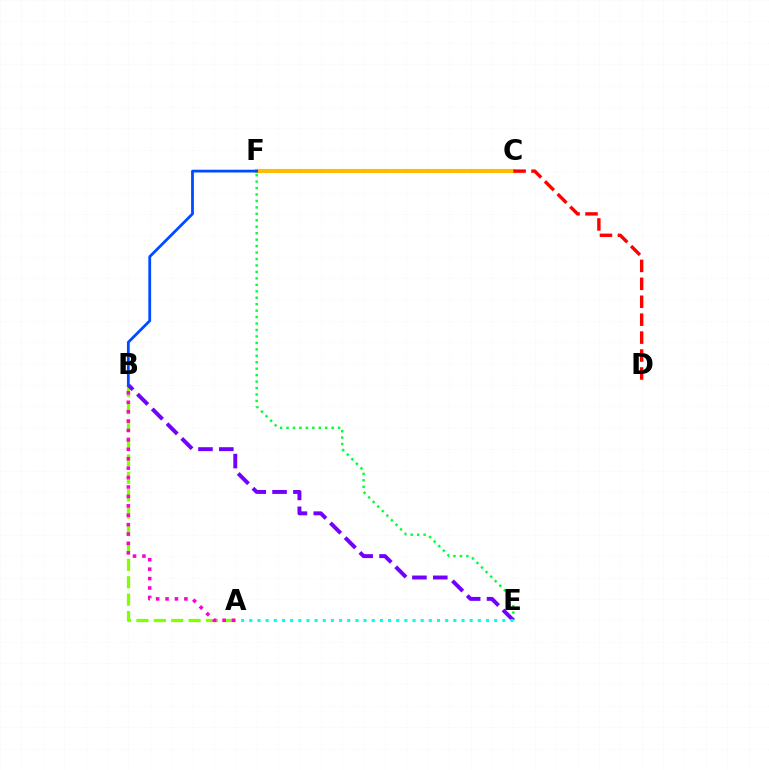{('A', 'B'): [{'color': '#84ff00', 'line_style': 'dashed', 'thickness': 2.36}, {'color': '#ff00cf', 'line_style': 'dotted', 'thickness': 2.56}], ('C', 'F'): [{'color': '#ffbd00', 'line_style': 'solid', 'thickness': 2.96}], ('E', 'F'): [{'color': '#00ff39', 'line_style': 'dotted', 'thickness': 1.75}], ('B', 'E'): [{'color': '#7200ff', 'line_style': 'dashed', 'thickness': 2.84}], ('C', 'D'): [{'color': '#ff0000', 'line_style': 'dashed', 'thickness': 2.44}], ('A', 'E'): [{'color': '#00fff6', 'line_style': 'dotted', 'thickness': 2.22}], ('B', 'F'): [{'color': '#004bff', 'line_style': 'solid', 'thickness': 2.0}]}